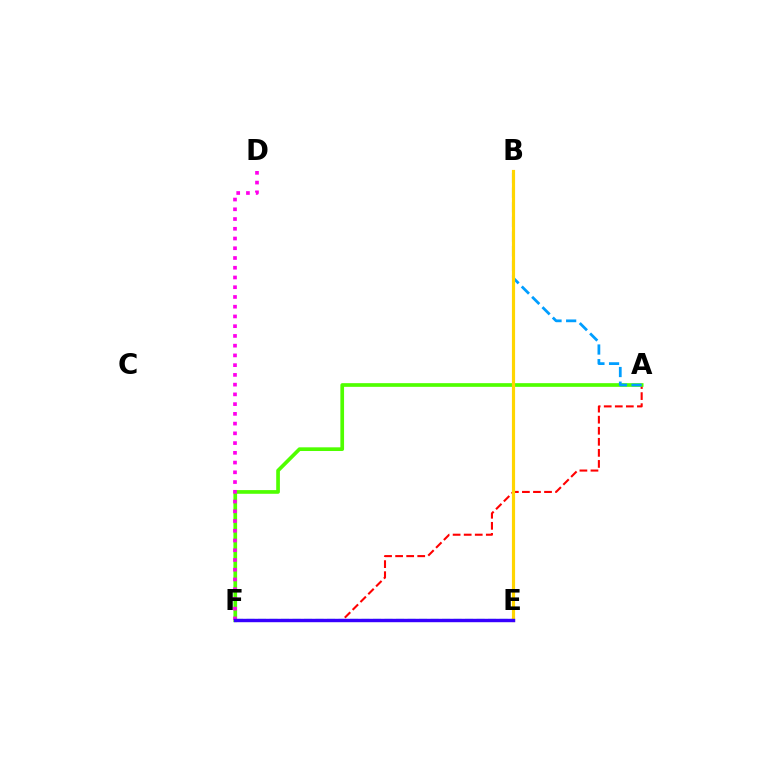{('A', 'F'): [{'color': '#ff0000', 'line_style': 'dashed', 'thickness': 1.5}, {'color': '#4fff00', 'line_style': 'solid', 'thickness': 2.65}], ('E', 'F'): [{'color': '#00ff86', 'line_style': 'dashed', 'thickness': 1.56}, {'color': '#3700ff', 'line_style': 'solid', 'thickness': 2.46}], ('A', 'B'): [{'color': '#009eff', 'line_style': 'dashed', 'thickness': 1.99}], ('B', 'E'): [{'color': '#ffd500', 'line_style': 'solid', 'thickness': 2.28}], ('D', 'F'): [{'color': '#ff00ed', 'line_style': 'dotted', 'thickness': 2.65}]}